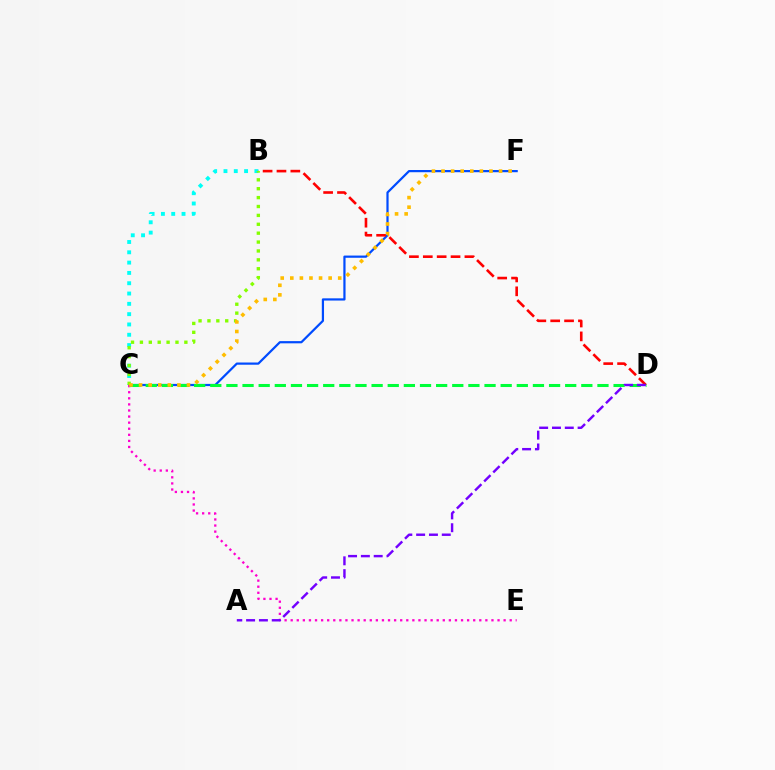{('C', 'F'): [{'color': '#004bff', 'line_style': 'solid', 'thickness': 1.59}, {'color': '#ffbd00', 'line_style': 'dotted', 'thickness': 2.6}], ('C', 'E'): [{'color': '#ff00cf', 'line_style': 'dotted', 'thickness': 1.65}], ('B', 'C'): [{'color': '#00fff6', 'line_style': 'dotted', 'thickness': 2.8}, {'color': '#84ff00', 'line_style': 'dotted', 'thickness': 2.42}], ('C', 'D'): [{'color': '#00ff39', 'line_style': 'dashed', 'thickness': 2.19}], ('B', 'D'): [{'color': '#ff0000', 'line_style': 'dashed', 'thickness': 1.88}], ('A', 'D'): [{'color': '#7200ff', 'line_style': 'dashed', 'thickness': 1.74}]}